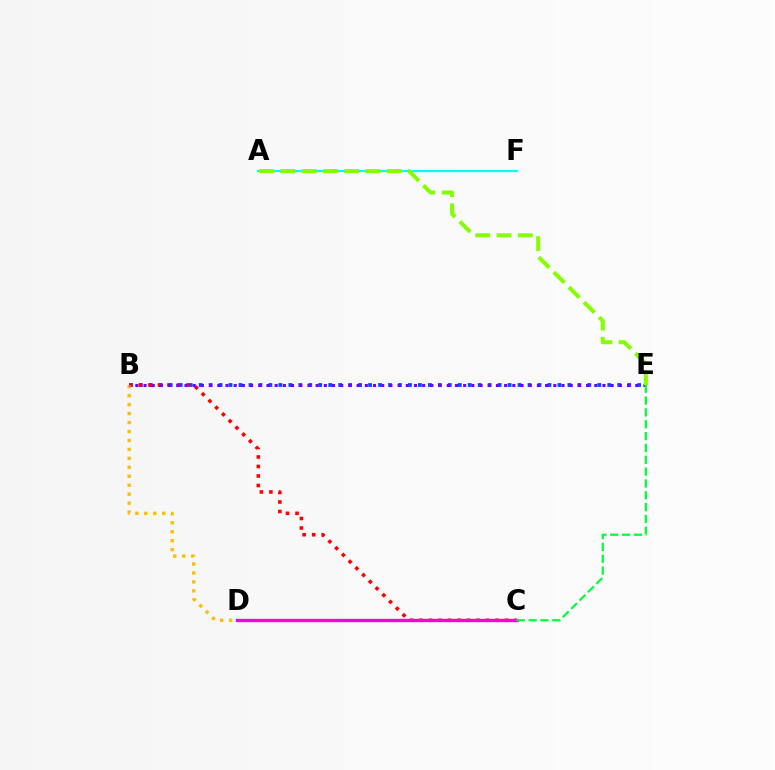{('B', 'E'): [{'color': '#004bff', 'line_style': 'dotted', 'thickness': 2.71}, {'color': '#7200ff', 'line_style': 'dotted', 'thickness': 2.23}], ('B', 'C'): [{'color': '#ff0000', 'line_style': 'dotted', 'thickness': 2.58}], ('A', 'F'): [{'color': '#00fff6', 'line_style': 'solid', 'thickness': 1.55}], ('C', 'D'): [{'color': '#ff00cf', 'line_style': 'solid', 'thickness': 2.38}], ('B', 'D'): [{'color': '#ffbd00', 'line_style': 'dotted', 'thickness': 2.43}], ('A', 'E'): [{'color': '#84ff00', 'line_style': 'dashed', 'thickness': 2.89}], ('C', 'E'): [{'color': '#00ff39', 'line_style': 'dashed', 'thickness': 1.61}]}